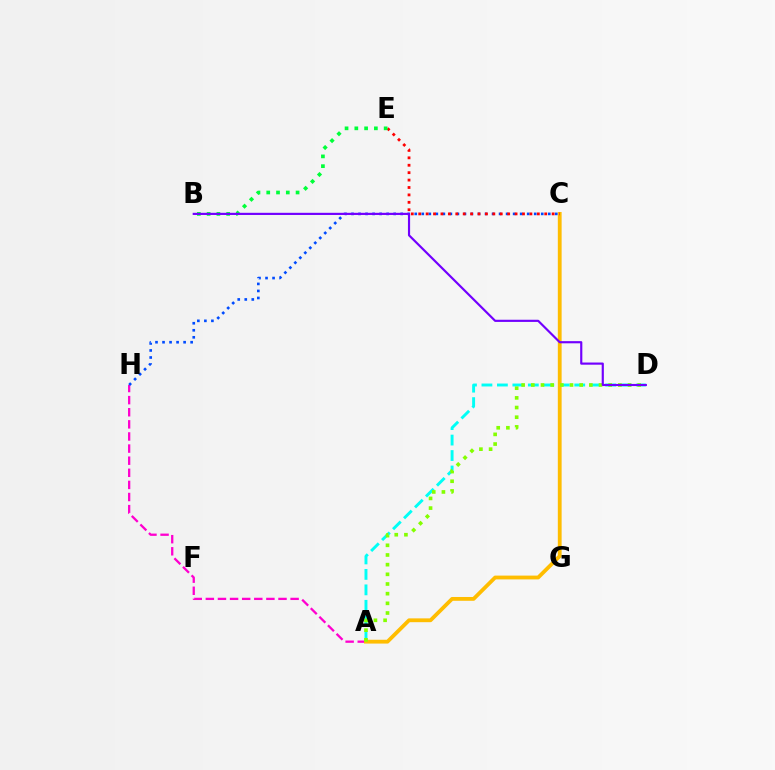{('A', 'D'): [{'color': '#00fff6', 'line_style': 'dashed', 'thickness': 2.1}, {'color': '#84ff00', 'line_style': 'dotted', 'thickness': 2.63}], ('A', 'H'): [{'color': '#ff00cf', 'line_style': 'dashed', 'thickness': 1.65}], ('A', 'C'): [{'color': '#ffbd00', 'line_style': 'solid', 'thickness': 2.74}], ('C', 'H'): [{'color': '#004bff', 'line_style': 'dotted', 'thickness': 1.91}], ('C', 'E'): [{'color': '#ff0000', 'line_style': 'dotted', 'thickness': 2.01}], ('B', 'E'): [{'color': '#00ff39', 'line_style': 'dotted', 'thickness': 2.66}], ('B', 'D'): [{'color': '#7200ff', 'line_style': 'solid', 'thickness': 1.56}]}